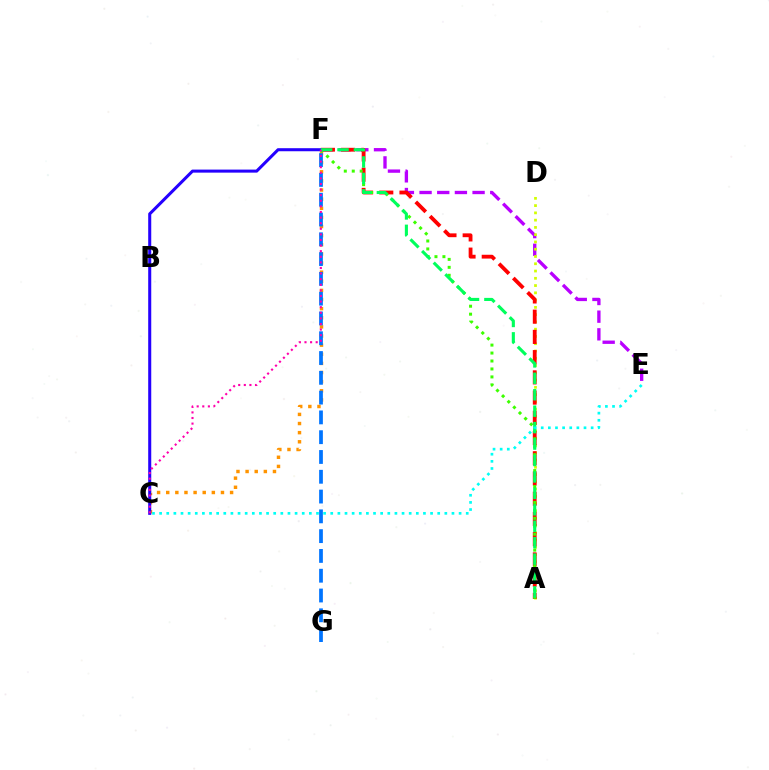{('E', 'F'): [{'color': '#b900ff', 'line_style': 'dashed', 'thickness': 2.4}], ('C', 'F'): [{'color': '#ff9400', 'line_style': 'dotted', 'thickness': 2.48}, {'color': '#2500ff', 'line_style': 'solid', 'thickness': 2.19}, {'color': '#ff00ac', 'line_style': 'dotted', 'thickness': 1.52}], ('A', 'D'): [{'color': '#d1ff00', 'line_style': 'dotted', 'thickness': 1.97}], ('A', 'F'): [{'color': '#ff0000', 'line_style': 'dashed', 'thickness': 2.75}, {'color': '#3dff00', 'line_style': 'dotted', 'thickness': 2.16}, {'color': '#00ff5c', 'line_style': 'dashed', 'thickness': 2.23}], ('F', 'G'): [{'color': '#0074ff', 'line_style': 'dashed', 'thickness': 2.69}], ('C', 'E'): [{'color': '#00fff6', 'line_style': 'dotted', 'thickness': 1.94}]}